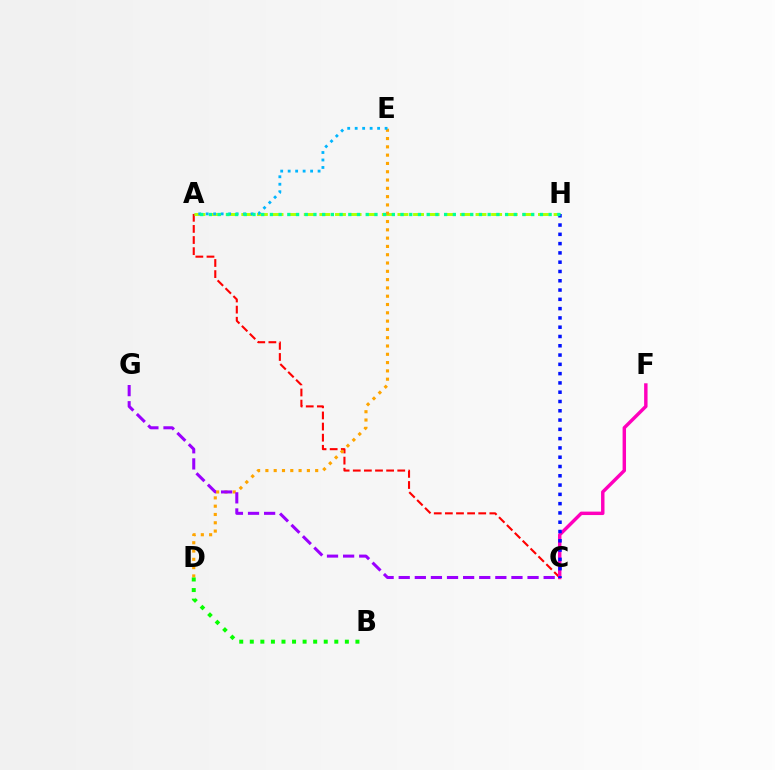{('A', 'C'): [{'color': '#ff0000', 'line_style': 'dashed', 'thickness': 1.51}], ('A', 'H'): [{'color': '#b3ff00', 'line_style': 'dashed', 'thickness': 2.12}, {'color': '#00ff9d', 'line_style': 'dotted', 'thickness': 2.37}], ('D', 'E'): [{'color': '#ffa500', 'line_style': 'dotted', 'thickness': 2.25}], ('C', 'F'): [{'color': '#ff00bd', 'line_style': 'solid', 'thickness': 2.47}], ('B', 'D'): [{'color': '#08ff00', 'line_style': 'dotted', 'thickness': 2.87}], ('C', 'G'): [{'color': '#9b00ff', 'line_style': 'dashed', 'thickness': 2.19}], ('C', 'H'): [{'color': '#0010ff', 'line_style': 'dotted', 'thickness': 2.52}], ('A', 'E'): [{'color': '#00b5ff', 'line_style': 'dotted', 'thickness': 2.03}]}